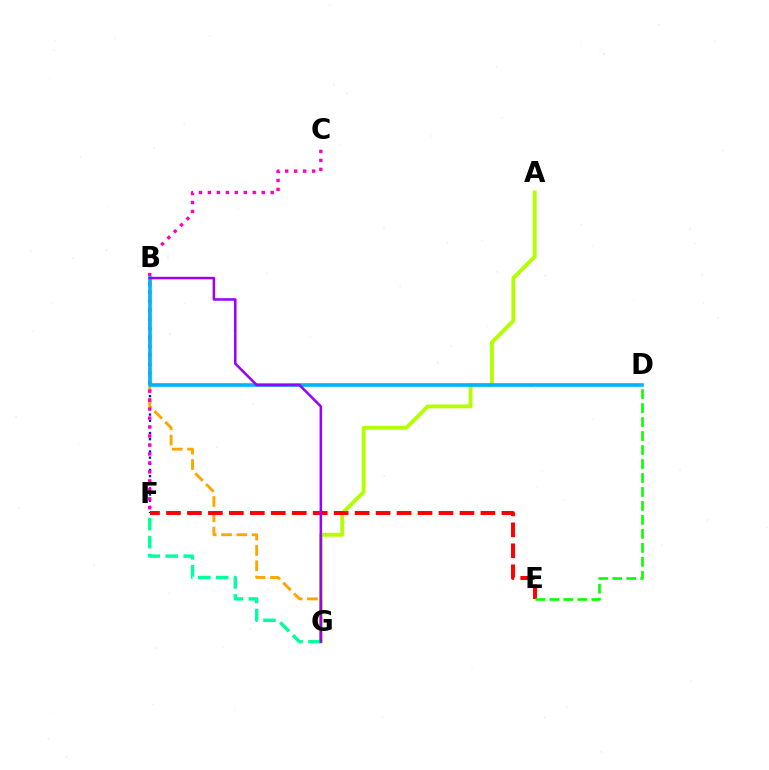{('B', 'F'): [{'color': '#0010ff', 'line_style': 'dotted', 'thickness': 1.67}], ('A', 'G'): [{'color': '#b3ff00', 'line_style': 'solid', 'thickness': 2.77}], ('B', 'G'): [{'color': '#ffa500', 'line_style': 'dashed', 'thickness': 2.08}, {'color': '#9b00ff', 'line_style': 'solid', 'thickness': 1.82}], ('C', 'F'): [{'color': '#ff00bd', 'line_style': 'dotted', 'thickness': 2.44}], ('E', 'F'): [{'color': '#ff0000', 'line_style': 'dashed', 'thickness': 2.85}], ('F', 'G'): [{'color': '#00ff9d', 'line_style': 'dashed', 'thickness': 2.44}], ('D', 'E'): [{'color': '#08ff00', 'line_style': 'dashed', 'thickness': 1.9}], ('B', 'D'): [{'color': '#00b5ff', 'line_style': 'solid', 'thickness': 2.61}]}